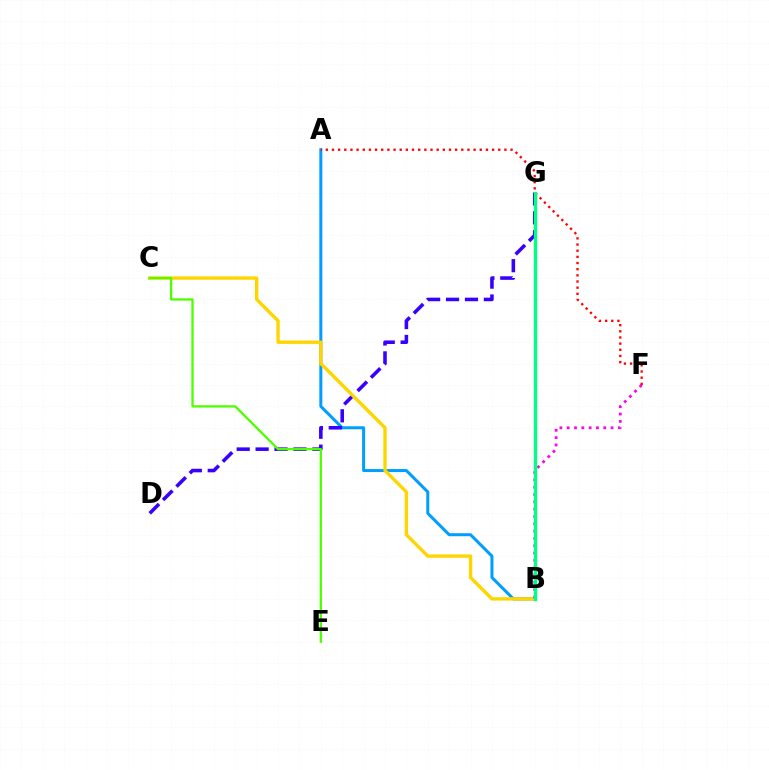{('A', 'B'): [{'color': '#009eff', 'line_style': 'solid', 'thickness': 2.17}], ('D', 'G'): [{'color': '#3700ff', 'line_style': 'dashed', 'thickness': 2.57}], ('B', 'C'): [{'color': '#ffd500', 'line_style': 'solid', 'thickness': 2.43}], ('C', 'E'): [{'color': '#4fff00', 'line_style': 'solid', 'thickness': 1.66}], ('B', 'F'): [{'color': '#ff00ed', 'line_style': 'dotted', 'thickness': 1.99}], ('A', 'F'): [{'color': '#ff0000', 'line_style': 'dotted', 'thickness': 1.67}], ('B', 'G'): [{'color': '#00ff86', 'line_style': 'solid', 'thickness': 2.41}]}